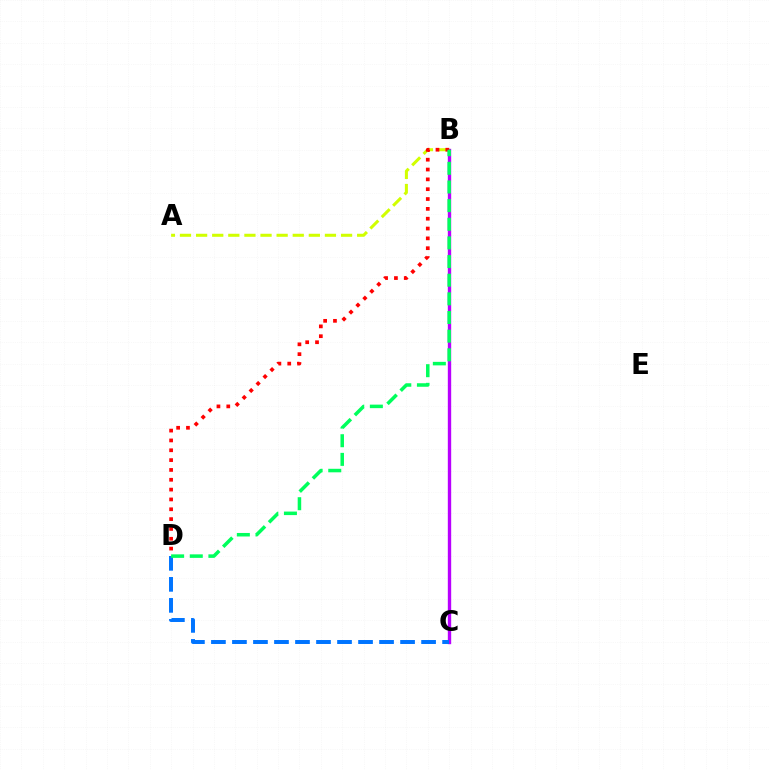{('B', 'C'): [{'color': '#b900ff', 'line_style': 'solid', 'thickness': 2.42}], ('A', 'B'): [{'color': '#d1ff00', 'line_style': 'dashed', 'thickness': 2.19}], ('B', 'D'): [{'color': '#ff0000', 'line_style': 'dotted', 'thickness': 2.67}, {'color': '#00ff5c', 'line_style': 'dashed', 'thickness': 2.53}], ('C', 'D'): [{'color': '#0074ff', 'line_style': 'dashed', 'thickness': 2.85}]}